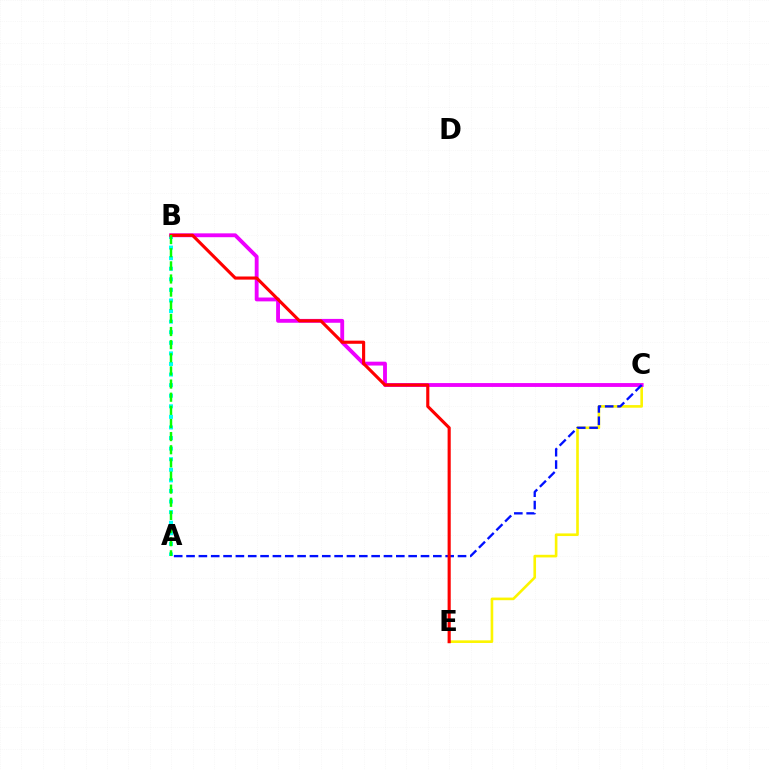{('A', 'B'): [{'color': '#00fff6', 'line_style': 'dotted', 'thickness': 2.87}, {'color': '#08ff00', 'line_style': 'dashed', 'thickness': 1.78}], ('C', 'E'): [{'color': '#fcf500', 'line_style': 'solid', 'thickness': 1.89}], ('B', 'C'): [{'color': '#ee00ff', 'line_style': 'solid', 'thickness': 2.78}], ('A', 'C'): [{'color': '#0010ff', 'line_style': 'dashed', 'thickness': 1.68}], ('B', 'E'): [{'color': '#ff0000', 'line_style': 'solid', 'thickness': 2.25}]}